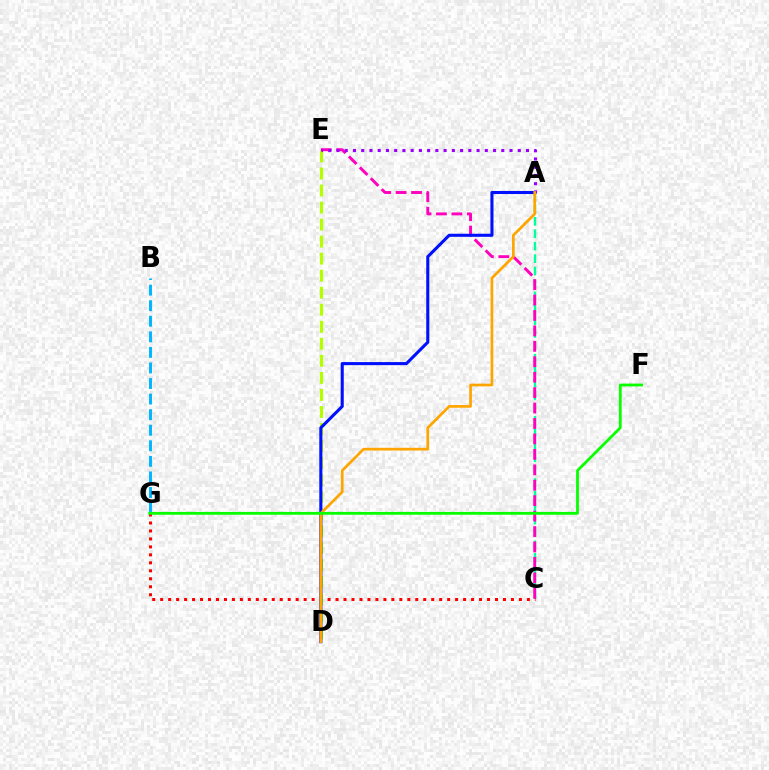{('A', 'C'): [{'color': '#00ff9d', 'line_style': 'dashed', 'thickness': 1.69}], ('C', 'G'): [{'color': '#ff0000', 'line_style': 'dotted', 'thickness': 2.17}], ('D', 'E'): [{'color': '#b3ff00', 'line_style': 'dashed', 'thickness': 2.31}], ('C', 'E'): [{'color': '#ff00bd', 'line_style': 'dashed', 'thickness': 2.1}], ('A', 'D'): [{'color': '#0010ff', 'line_style': 'solid', 'thickness': 2.22}, {'color': '#ffa500', 'line_style': 'solid', 'thickness': 1.94}], ('A', 'E'): [{'color': '#9b00ff', 'line_style': 'dotted', 'thickness': 2.24}], ('B', 'G'): [{'color': '#00b5ff', 'line_style': 'dashed', 'thickness': 2.11}], ('F', 'G'): [{'color': '#08ff00', 'line_style': 'solid', 'thickness': 2.01}]}